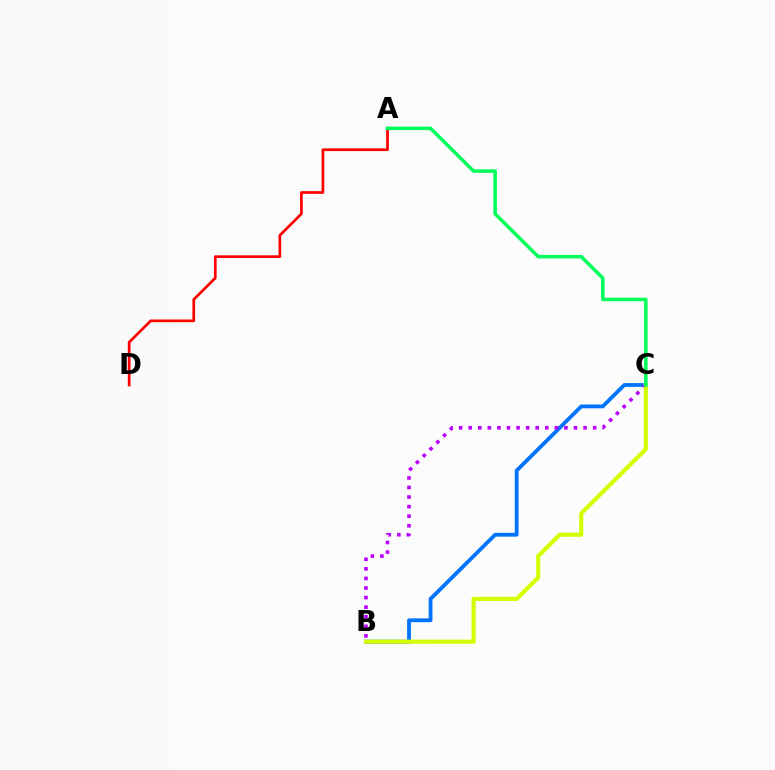{('A', 'D'): [{'color': '#ff0000', 'line_style': 'solid', 'thickness': 1.95}], ('B', 'C'): [{'color': '#0074ff', 'line_style': 'solid', 'thickness': 2.74}, {'color': '#b900ff', 'line_style': 'dotted', 'thickness': 2.6}, {'color': '#d1ff00', 'line_style': 'solid', 'thickness': 2.97}], ('A', 'C'): [{'color': '#00ff5c', 'line_style': 'solid', 'thickness': 2.53}]}